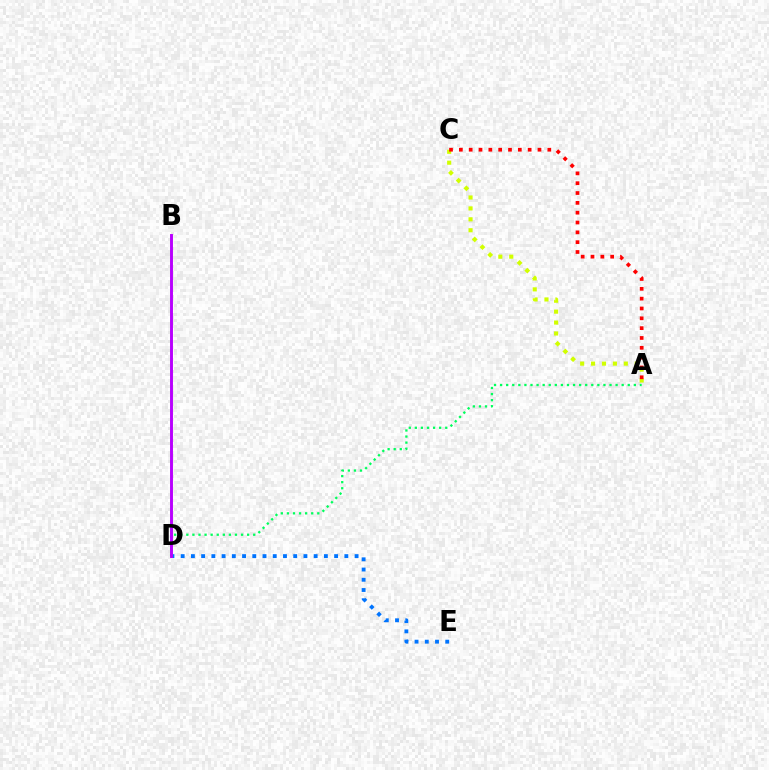{('A', 'C'): [{'color': '#d1ff00', 'line_style': 'dotted', 'thickness': 2.97}, {'color': '#ff0000', 'line_style': 'dotted', 'thickness': 2.67}], ('D', 'E'): [{'color': '#0074ff', 'line_style': 'dotted', 'thickness': 2.78}], ('A', 'D'): [{'color': '#00ff5c', 'line_style': 'dotted', 'thickness': 1.65}], ('B', 'D'): [{'color': '#b900ff', 'line_style': 'solid', 'thickness': 2.1}]}